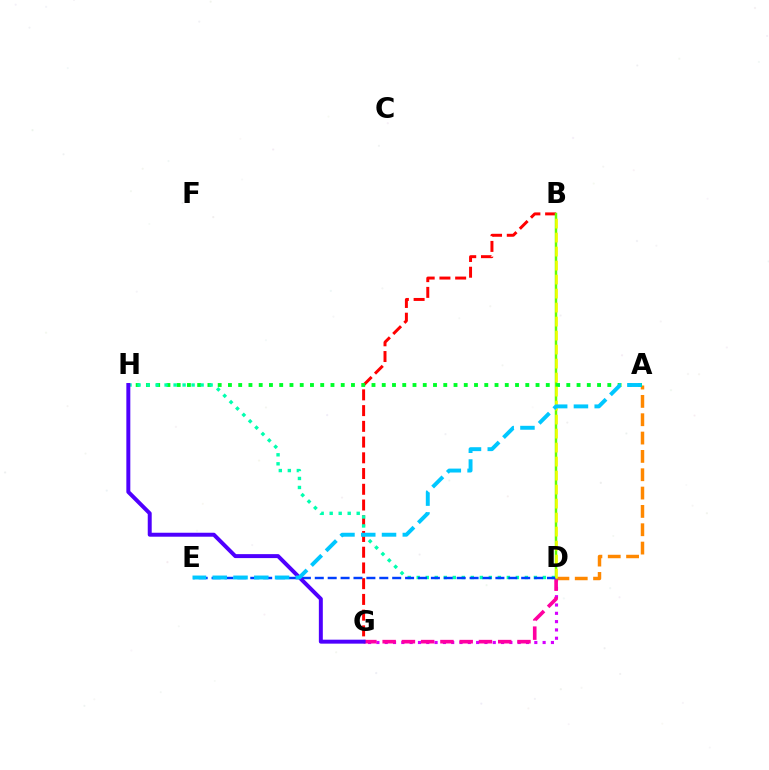{('A', 'D'): [{'color': '#ff8800', 'line_style': 'dashed', 'thickness': 2.49}], ('D', 'G'): [{'color': '#d600ff', 'line_style': 'dotted', 'thickness': 2.26}, {'color': '#ff00a0', 'line_style': 'dashed', 'thickness': 2.62}], ('B', 'G'): [{'color': '#ff0000', 'line_style': 'dashed', 'thickness': 2.14}], ('B', 'D'): [{'color': '#66ff00', 'line_style': 'solid', 'thickness': 1.77}, {'color': '#eeff00', 'line_style': 'dashed', 'thickness': 1.9}], ('A', 'H'): [{'color': '#00ff27', 'line_style': 'dotted', 'thickness': 2.79}], ('D', 'H'): [{'color': '#00ffaf', 'line_style': 'dotted', 'thickness': 2.45}], ('D', 'E'): [{'color': '#003fff', 'line_style': 'dashed', 'thickness': 1.75}], ('G', 'H'): [{'color': '#4f00ff', 'line_style': 'solid', 'thickness': 2.85}], ('A', 'E'): [{'color': '#00c7ff', 'line_style': 'dashed', 'thickness': 2.82}]}